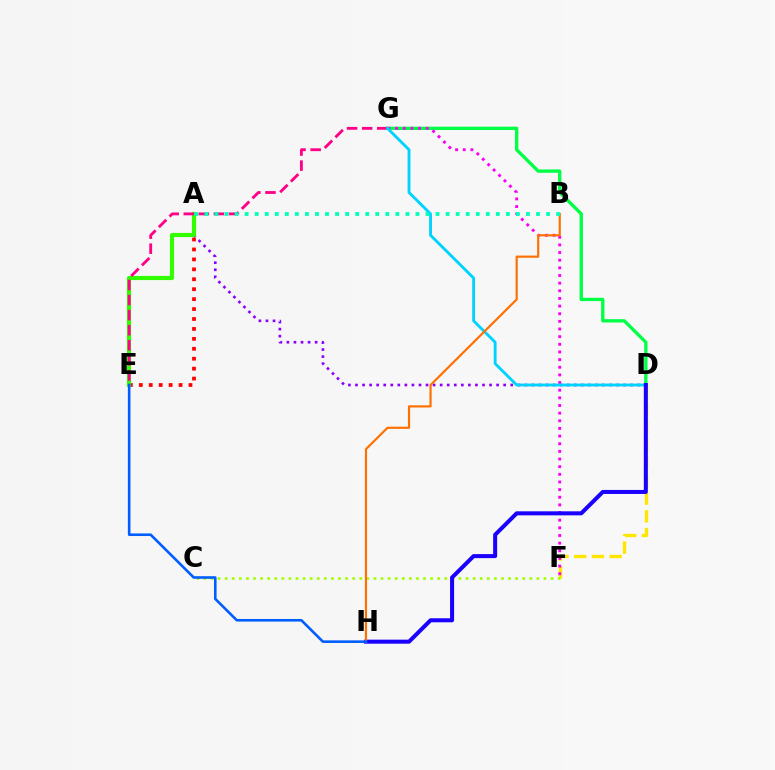{('A', 'E'): [{'color': '#ff0000', 'line_style': 'dotted', 'thickness': 2.7}, {'color': '#31ff00', 'line_style': 'solid', 'thickness': 2.97}], ('D', 'G'): [{'color': '#00ff45', 'line_style': 'solid', 'thickness': 2.39}, {'color': '#00d3ff', 'line_style': 'solid', 'thickness': 2.06}], ('A', 'D'): [{'color': '#8a00ff', 'line_style': 'dotted', 'thickness': 1.92}], ('D', 'F'): [{'color': '#ffe600', 'line_style': 'dashed', 'thickness': 2.41}], ('F', 'G'): [{'color': '#fa00f9', 'line_style': 'dotted', 'thickness': 2.08}], ('C', 'F'): [{'color': '#a2ff00', 'line_style': 'dotted', 'thickness': 1.93}], ('E', 'G'): [{'color': '#ff0088', 'line_style': 'dashed', 'thickness': 2.05}], ('D', 'H'): [{'color': '#1900ff', 'line_style': 'solid', 'thickness': 2.9}], ('B', 'H'): [{'color': '#ff7000', 'line_style': 'solid', 'thickness': 1.57}], ('A', 'B'): [{'color': '#00ffbb', 'line_style': 'dotted', 'thickness': 2.73}], ('E', 'H'): [{'color': '#005dff', 'line_style': 'solid', 'thickness': 1.87}]}